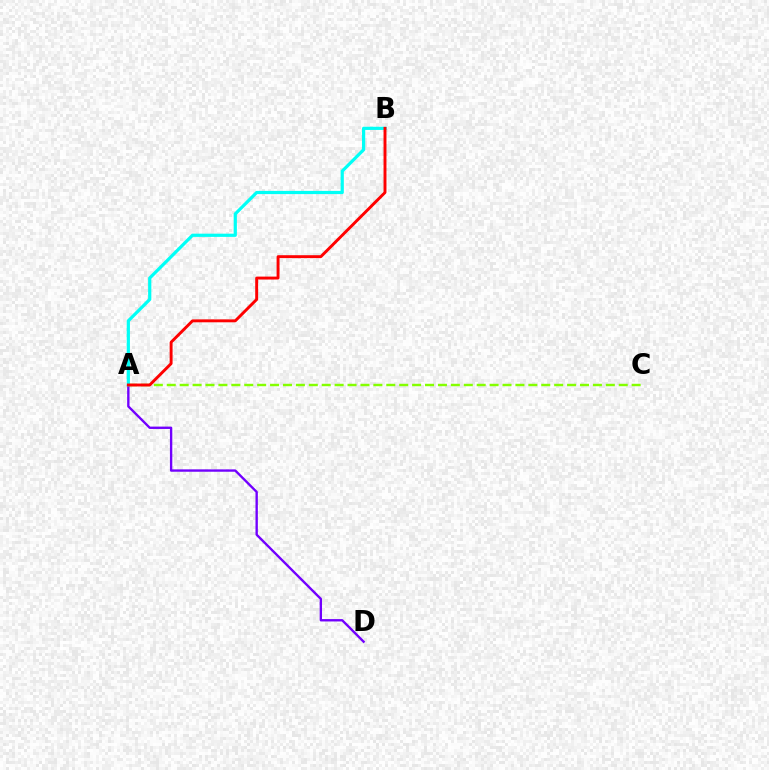{('A', 'C'): [{'color': '#84ff00', 'line_style': 'dashed', 'thickness': 1.75}], ('A', 'D'): [{'color': '#7200ff', 'line_style': 'solid', 'thickness': 1.7}], ('A', 'B'): [{'color': '#00fff6', 'line_style': 'solid', 'thickness': 2.31}, {'color': '#ff0000', 'line_style': 'solid', 'thickness': 2.1}]}